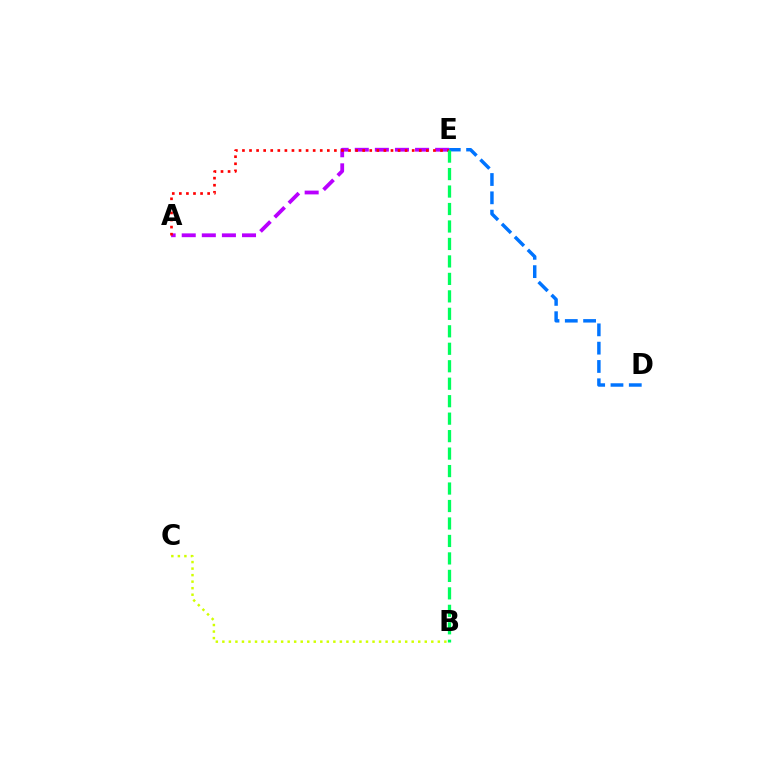{('B', 'C'): [{'color': '#d1ff00', 'line_style': 'dotted', 'thickness': 1.77}], ('A', 'E'): [{'color': '#b900ff', 'line_style': 'dashed', 'thickness': 2.73}, {'color': '#ff0000', 'line_style': 'dotted', 'thickness': 1.92}], ('D', 'E'): [{'color': '#0074ff', 'line_style': 'dashed', 'thickness': 2.49}], ('B', 'E'): [{'color': '#00ff5c', 'line_style': 'dashed', 'thickness': 2.37}]}